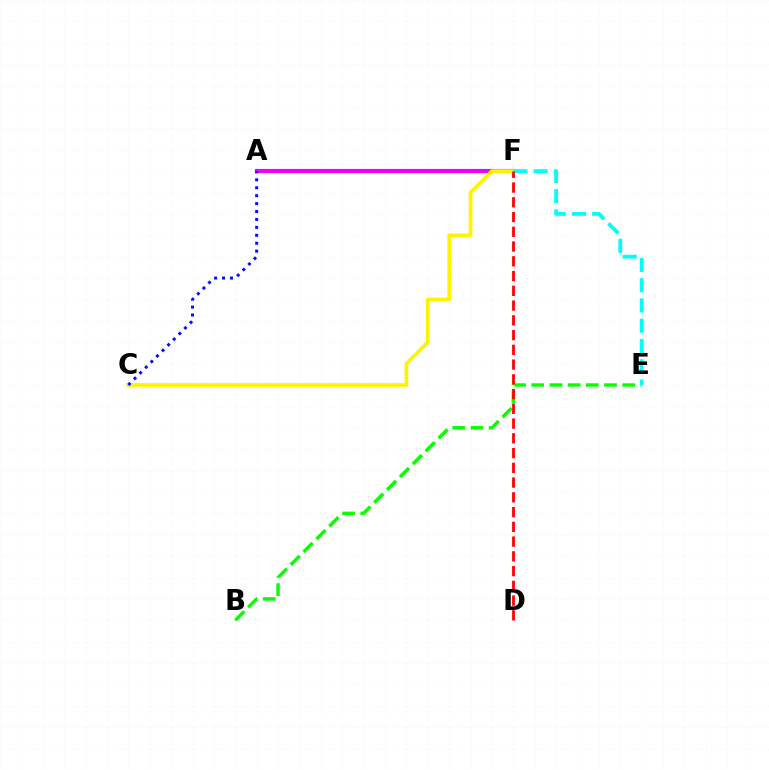{('A', 'F'): [{'color': '#ee00ff', 'line_style': 'solid', 'thickness': 2.99}], ('B', 'E'): [{'color': '#08ff00', 'line_style': 'dashed', 'thickness': 2.47}], ('C', 'F'): [{'color': '#fcf500', 'line_style': 'solid', 'thickness': 2.68}], ('E', 'F'): [{'color': '#00fff6', 'line_style': 'dashed', 'thickness': 2.75}], ('A', 'C'): [{'color': '#0010ff', 'line_style': 'dotted', 'thickness': 2.15}], ('D', 'F'): [{'color': '#ff0000', 'line_style': 'dashed', 'thickness': 2.0}]}